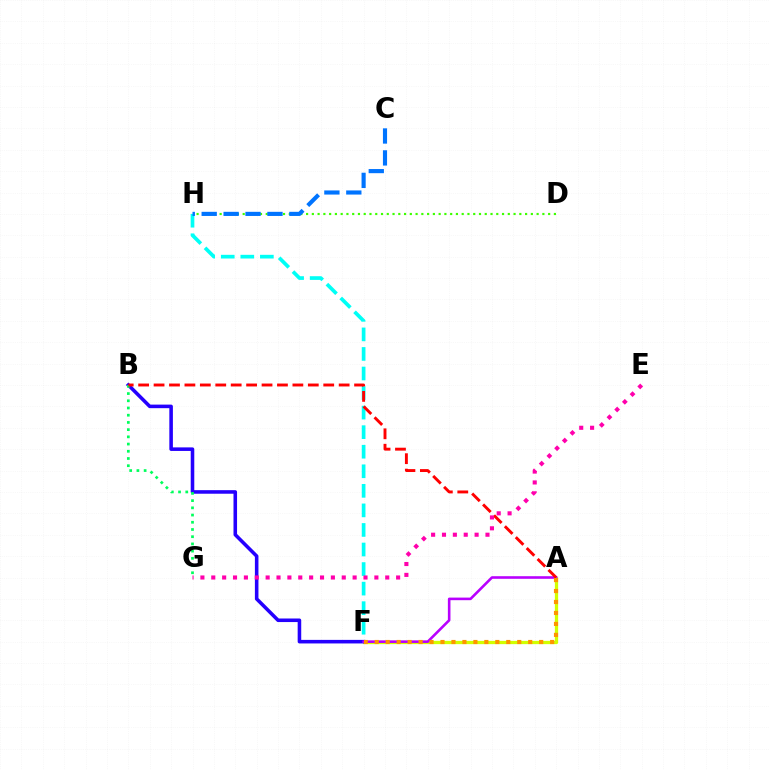{('D', 'H'): [{'color': '#3dff00', 'line_style': 'dotted', 'thickness': 1.57}], ('F', 'H'): [{'color': '#00fff6', 'line_style': 'dashed', 'thickness': 2.66}], ('A', 'F'): [{'color': '#d1ff00', 'line_style': 'solid', 'thickness': 2.36}, {'color': '#b900ff', 'line_style': 'solid', 'thickness': 1.87}, {'color': '#ff9400', 'line_style': 'dotted', 'thickness': 2.98}], ('B', 'F'): [{'color': '#2500ff', 'line_style': 'solid', 'thickness': 2.57}], ('B', 'G'): [{'color': '#00ff5c', 'line_style': 'dotted', 'thickness': 1.96}], ('C', 'H'): [{'color': '#0074ff', 'line_style': 'dashed', 'thickness': 2.98}], ('A', 'B'): [{'color': '#ff0000', 'line_style': 'dashed', 'thickness': 2.1}], ('E', 'G'): [{'color': '#ff00ac', 'line_style': 'dotted', 'thickness': 2.95}]}